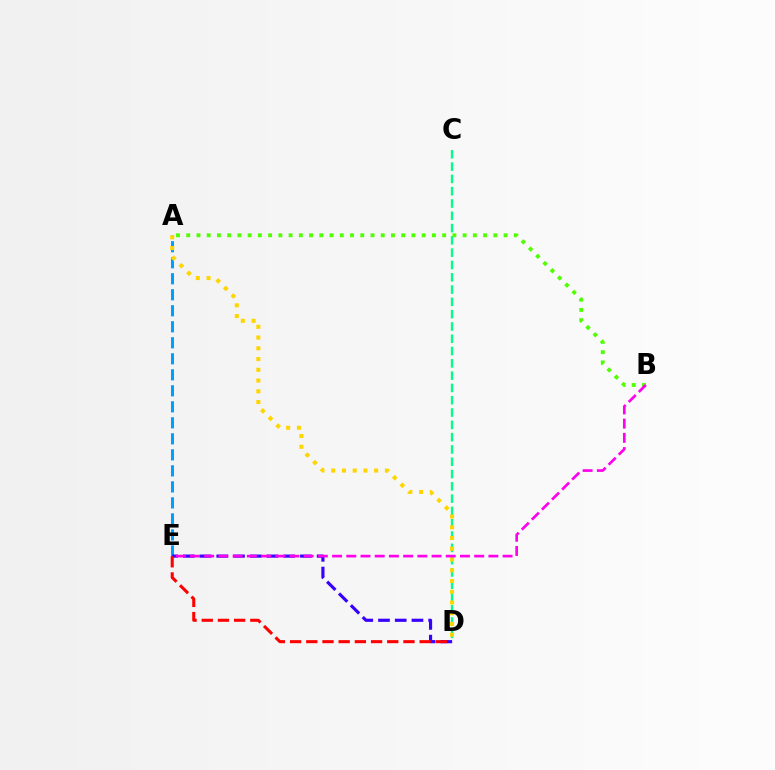{('A', 'E'): [{'color': '#009eff', 'line_style': 'dashed', 'thickness': 2.17}], ('C', 'D'): [{'color': '#00ff86', 'line_style': 'dashed', 'thickness': 1.67}], ('A', 'B'): [{'color': '#4fff00', 'line_style': 'dotted', 'thickness': 2.78}], ('D', 'E'): [{'color': '#3700ff', 'line_style': 'dashed', 'thickness': 2.27}, {'color': '#ff0000', 'line_style': 'dashed', 'thickness': 2.2}], ('A', 'D'): [{'color': '#ffd500', 'line_style': 'dotted', 'thickness': 2.92}], ('B', 'E'): [{'color': '#ff00ed', 'line_style': 'dashed', 'thickness': 1.93}]}